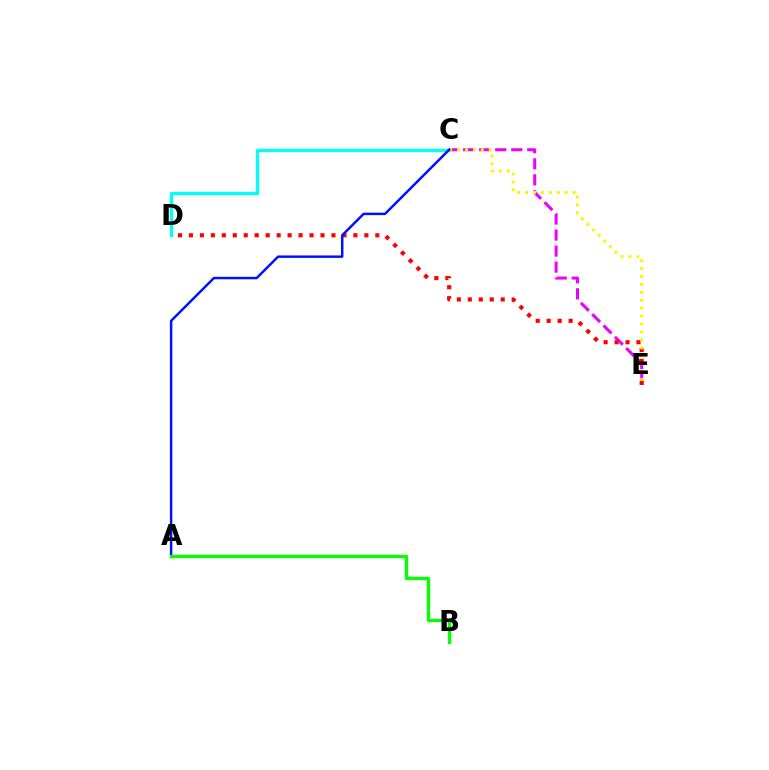{('C', 'E'): [{'color': '#ee00ff', 'line_style': 'dashed', 'thickness': 2.18}, {'color': '#fcf500', 'line_style': 'dotted', 'thickness': 2.15}], ('C', 'D'): [{'color': '#00fff6', 'line_style': 'solid', 'thickness': 2.36}], ('D', 'E'): [{'color': '#ff0000', 'line_style': 'dotted', 'thickness': 2.98}], ('A', 'C'): [{'color': '#0010ff', 'line_style': 'solid', 'thickness': 1.77}], ('A', 'B'): [{'color': '#08ff00', 'line_style': 'solid', 'thickness': 2.39}]}